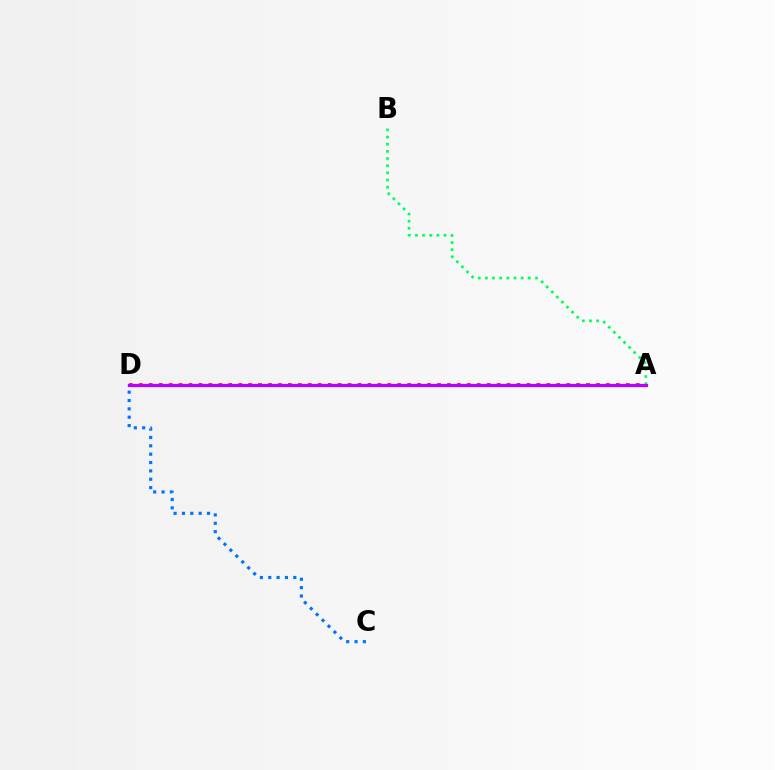{('A', 'D'): [{'color': '#ff0000', 'line_style': 'dotted', 'thickness': 2.7}, {'color': '#d1ff00', 'line_style': 'solid', 'thickness': 1.56}, {'color': '#b900ff', 'line_style': 'solid', 'thickness': 2.32}], ('A', 'B'): [{'color': '#00ff5c', 'line_style': 'dotted', 'thickness': 1.94}], ('C', 'D'): [{'color': '#0074ff', 'line_style': 'dotted', 'thickness': 2.27}]}